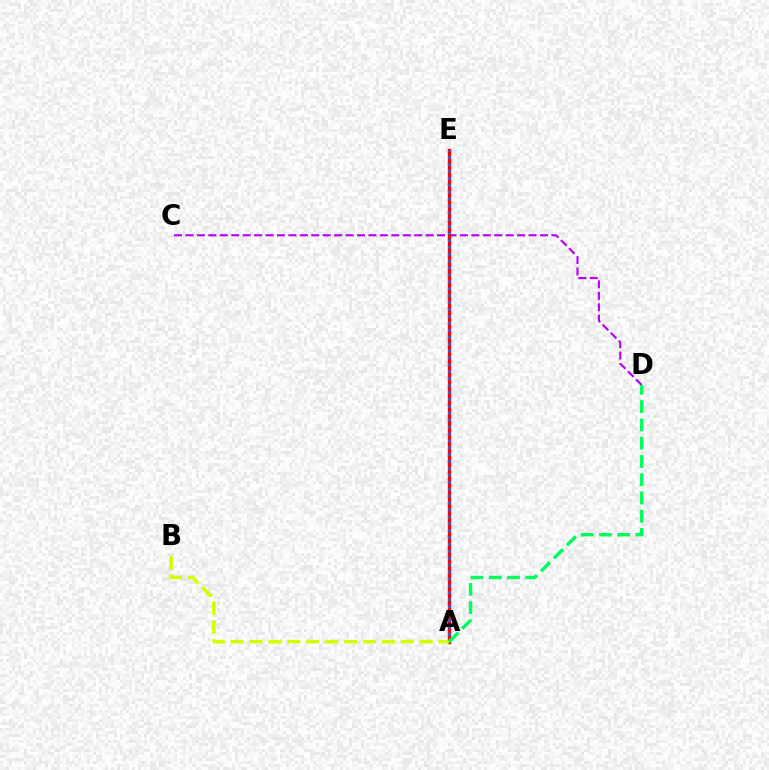{('C', 'D'): [{'color': '#b900ff', 'line_style': 'dashed', 'thickness': 1.55}], ('A', 'E'): [{'color': '#ff0000', 'line_style': 'solid', 'thickness': 2.45}, {'color': '#0074ff', 'line_style': 'dotted', 'thickness': 1.88}], ('A', 'B'): [{'color': '#d1ff00', 'line_style': 'dashed', 'thickness': 2.57}], ('A', 'D'): [{'color': '#00ff5c', 'line_style': 'dashed', 'thickness': 2.48}]}